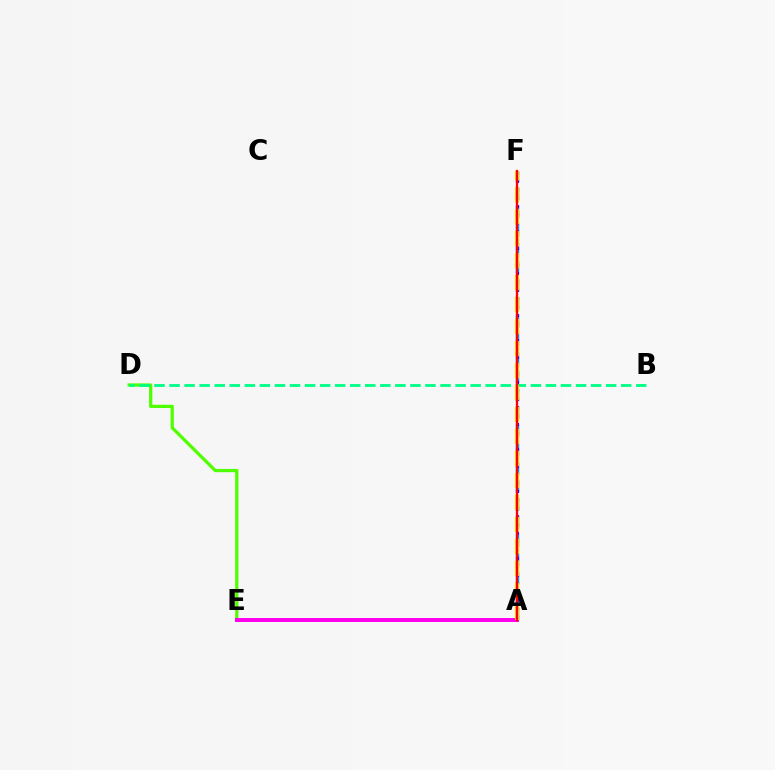{('D', 'E'): [{'color': '#4fff00', 'line_style': 'solid', 'thickness': 2.34}], ('A', 'F'): [{'color': '#009eff', 'line_style': 'dashed', 'thickness': 2.48}, {'color': '#3700ff', 'line_style': 'dotted', 'thickness': 2.28}, {'color': '#ffd500', 'line_style': 'dashed', 'thickness': 2.99}, {'color': '#ff0000', 'line_style': 'solid', 'thickness': 1.64}], ('B', 'D'): [{'color': '#00ff86', 'line_style': 'dashed', 'thickness': 2.05}], ('A', 'E'): [{'color': '#ff00ed', 'line_style': 'solid', 'thickness': 2.85}]}